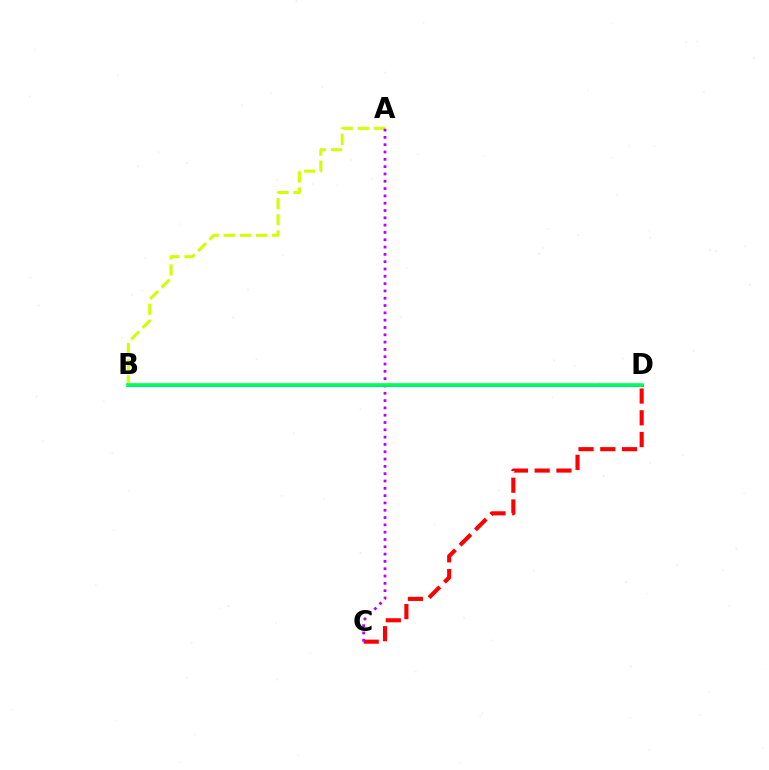{('C', 'D'): [{'color': '#ff0000', 'line_style': 'dashed', 'thickness': 2.95}], ('A', 'B'): [{'color': '#d1ff00', 'line_style': 'dashed', 'thickness': 2.18}], ('A', 'C'): [{'color': '#b900ff', 'line_style': 'dotted', 'thickness': 1.99}], ('B', 'D'): [{'color': '#0074ff', 'line_style': 'solid', 'thickness': 2.11}, {'color': '#00ff5c', 'line_style': 'solid', 'thickness': 2.62}]}